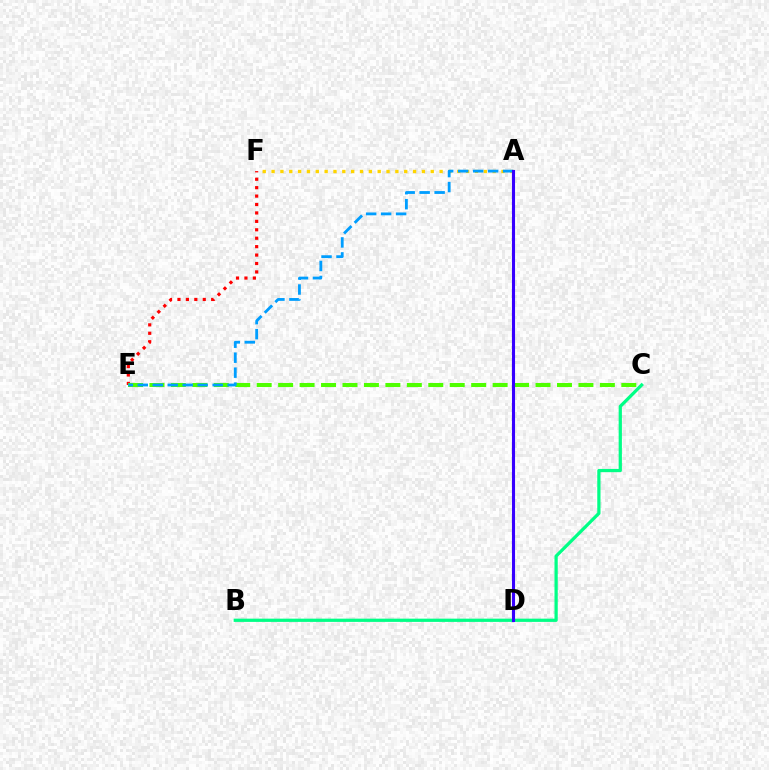{('E', 'F'): [{'color': '#ff0000', 'line_style': 'dotted', 'thickness': 2.29}], ('B', 'C'): [{'color': '#00ff86', 'line_style': 'solid', 'thickness': 2.33}], ('A', 'F'): [{'color': '#ffd500', 'line_style': 'dotted', 'thickness': 2.4}], ('A', 'D'): [{'color': '#ff00ed', 'line_style': 'solid', 'thickness': 2.03}, {'color': '#3700ff', 'line_style': 'solid', 'thickness': 2.22}], ('C', 'E'): [{'color': '#4fff00', 'line_style': 'dashed', 'thickness': 2.91}], ('A', 'E'): [{'color': '#009eff', 'line_style': 'dashed', 'thickness': 2.03}]}